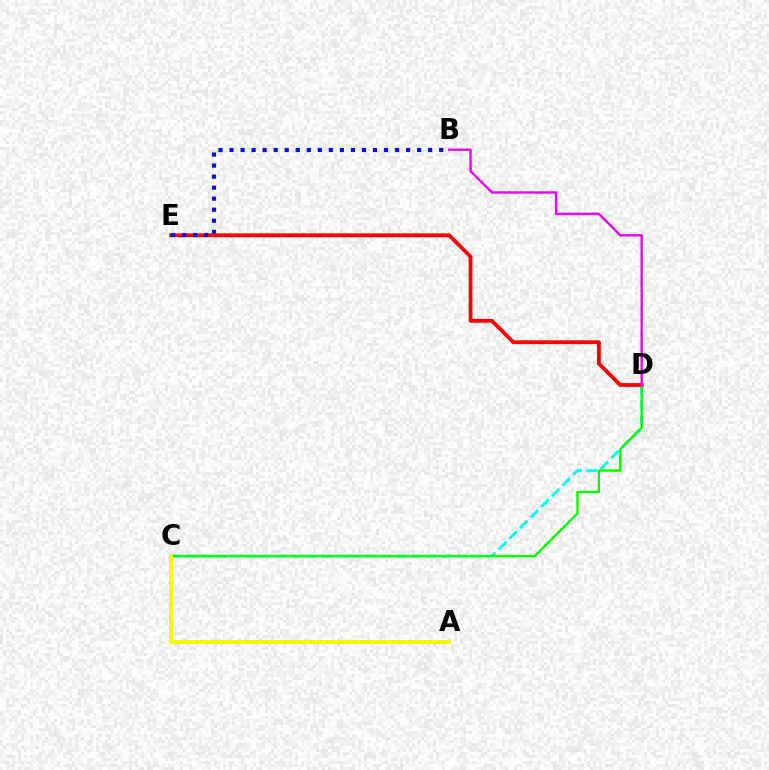{('C', 'D'): [{'color': '#00fff6', 'line_style': 'dashed', 'thickness': 2.04}, {'color': '#08ff00', 'line_style': 'solid', 'thickness': 1.72}], ('D', 'E'): [{'color': '#ff0000', 'line_style': 'solid', 'thickness': 2.76}], ('A', 'C'): [{'color': '#fcf500', 'line_style': 'solid', 'thickness': 2.82}], ('B', 'D'): [{'color': '#ee00ff', 'line_style': 'solid', 'thickness': 1.74}], ('B', 'E'): [{'color': '#0010ff', 'line_style': 'dotted', 'thickness': 3.0}]}